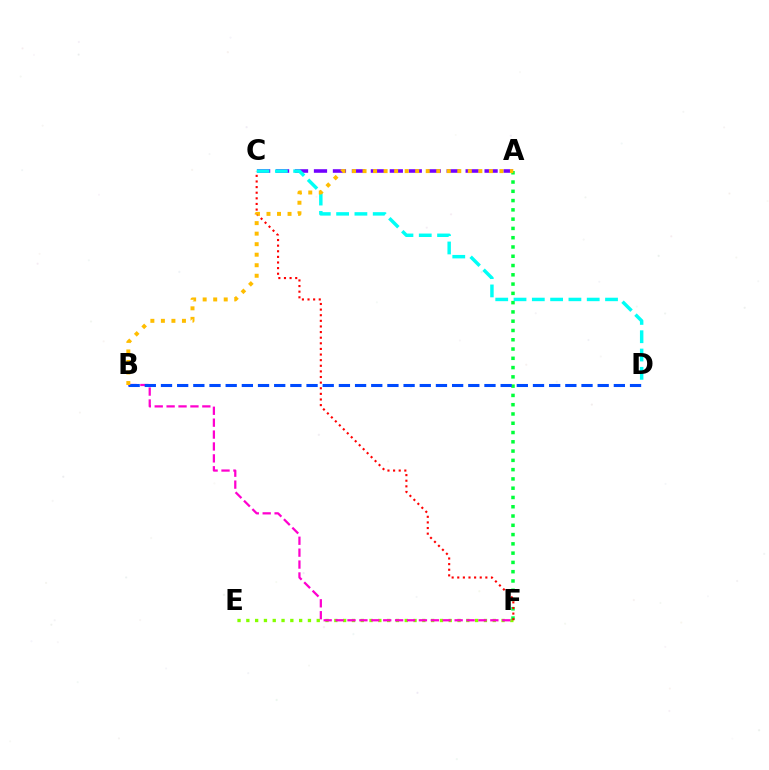{('E', 'F'): [{'color': '#84ff00', 'line_style': 'dotted', 'thickness': 2.39}], ('A', 'F'): [{'color': '#00ff39', 'line_style': 'dotted', 'thickness': 2.52}], ('C', 'F'): [{'color': '#ff0000', 'line_style': 'dotted', 'thickness': 1.53}], ('A', 'C'): [{'color': '#7200ff', 'line_style': 'dashed', 'thickness': 2.58}], ('C', 'D'): [{'color': '#00fff6', 'line_style': 'dashed', 'thickness': 2.49}], ('B', 'F'): [{'color': '#ff00cf', 'line_style': 'dashed', 'thickness': 1.62}], ('B', 'D'): [{'color': '#004bff', 'line_style': 'dashed', 'thickness': 2.2}], ('A', 'B'): [{'color': '#ffbd00', 'line_style': 'dotted', 'thickness': 2.86}]}